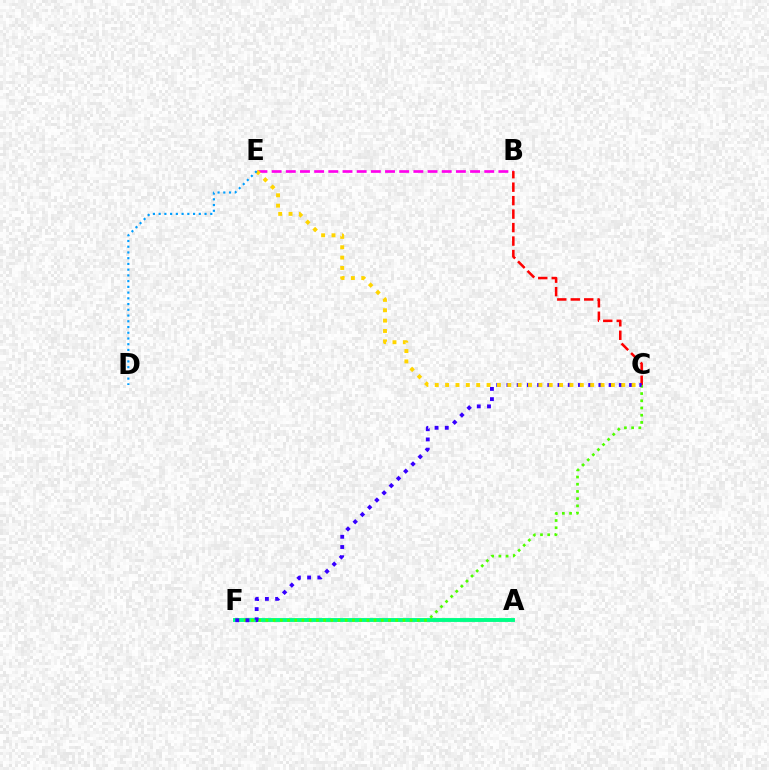{('A', 'F'): [{'color': '#00ff86', 'line_style': 'solid', 'thickness': 2.8}], ('B', 'E'): [{'color': '#ff00ed', 'line_style': 'dashed', 'thickness': 1.93}], ('C', 'F'): [{'color': '#4fff00', 'line_style': 'dotted', 'thickness': 1.96}, {'color': '#3700ff', 'line_style': 'dotted', 'thickness': 2.78}], ('B', 'C'): [{'color': '#ff0000', 'line_style': 'dashed', 'thickness': 1.83}], ('C', 'E'): [{'color': '#ffd500', 'line_style': 'dotted', 'thickness': 2.81}], ('D', 'E'): [{'color': '#009eff', 'line_style': 'dotted', 'thickness': 1.56}]}